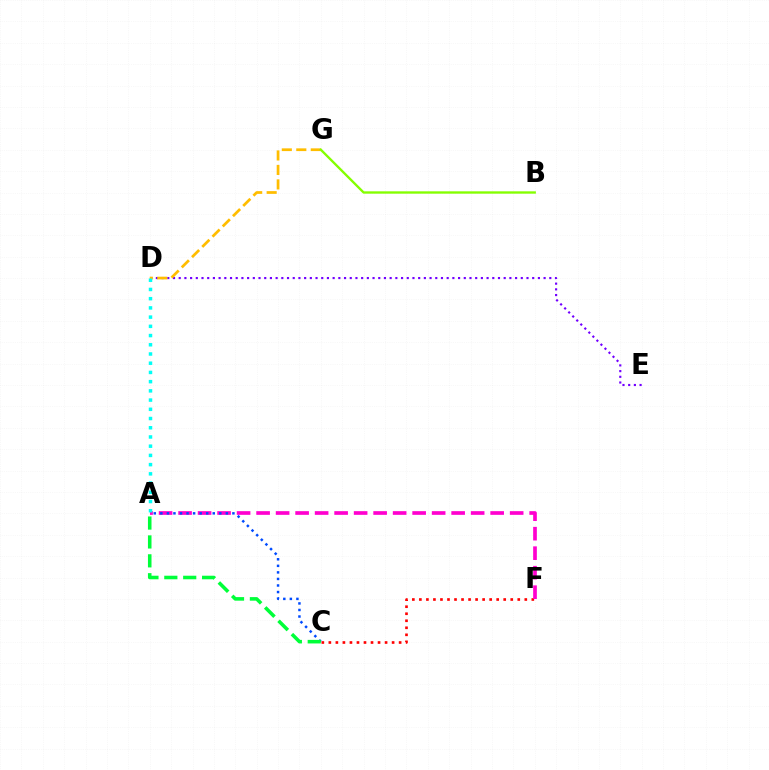{('C', 'F'): [{'color': '#ff0000', 'line_style': 'dotted', 'thickness': 1.91}], ('D', 'E'): [{'color': '#7200ff', 'line_style': 'dotted', 'thickness': 1.55}], ('D', 'G'): [{'color': '#ffbd00', 'line_style': 'dashed', 'thickness': 1.97}], ('A', 'F'): [{'color': '#ff00cf', 'line_style': 'dashed', 'thickness': 2.65}], ('A', 'C'): [{'color': '#004bff', 'line_style': 'dotted', 'thickness': 1.78}, {'color': '#00ff39', 'line_style': 'dashed', 'thickness': 2.57}], ('B', 'G'): [{'color': '#84ff00', 'line_style': 'solid', 'thickness': 1.69}], ('A', 'D'): [{'color': '#00fff6', 'line_style': 'dotted', 'thickness': 2.5}]}